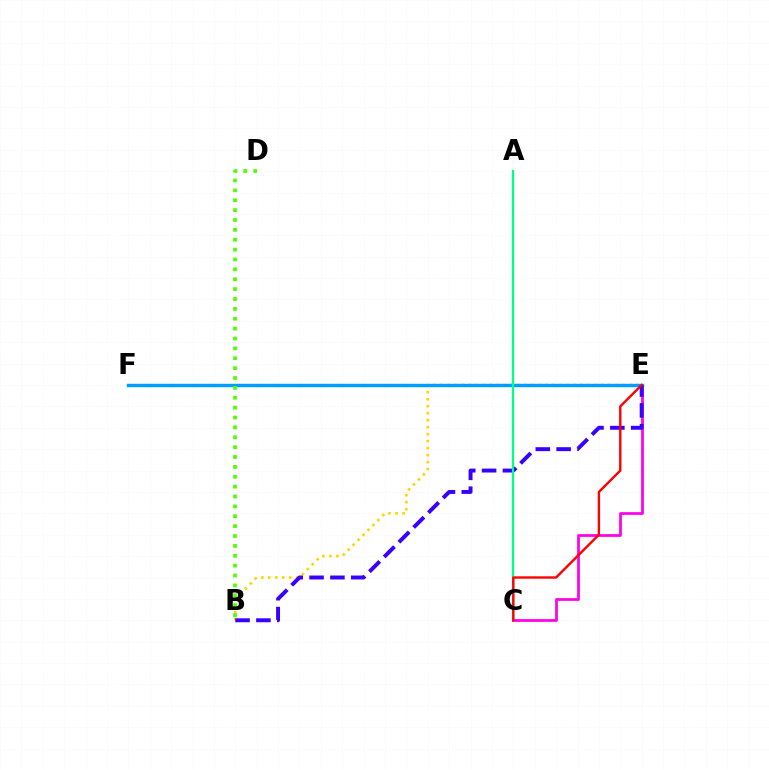{('C', 'E'): [{'color': '#ff00ed', 'line_style': 'solid', 'thickness': 1.98}, {'color': '#ff0000', 'line_style': 'solid', 'thickness': 1.72}], ('B', 'E'): [{'color': '#ffd500', 'line_style': 'dotted', 'thickness': 1.9}, {'color': '#3700ff', 'line_style': 'dashed', 'thickness': 2.83}], ('E', 'F'): [{'color': '#009eff', 'line_style': 'solid', 'thickness': 2.46}], ('B', 'D'): [{'color': '#4fff00', 'line_style': 'dotted', 'thickness': 2.68}], ('A', 'C'): [{'color': '#00ff86', 'line_style': 'solid', 'thickness': 1.63}]}